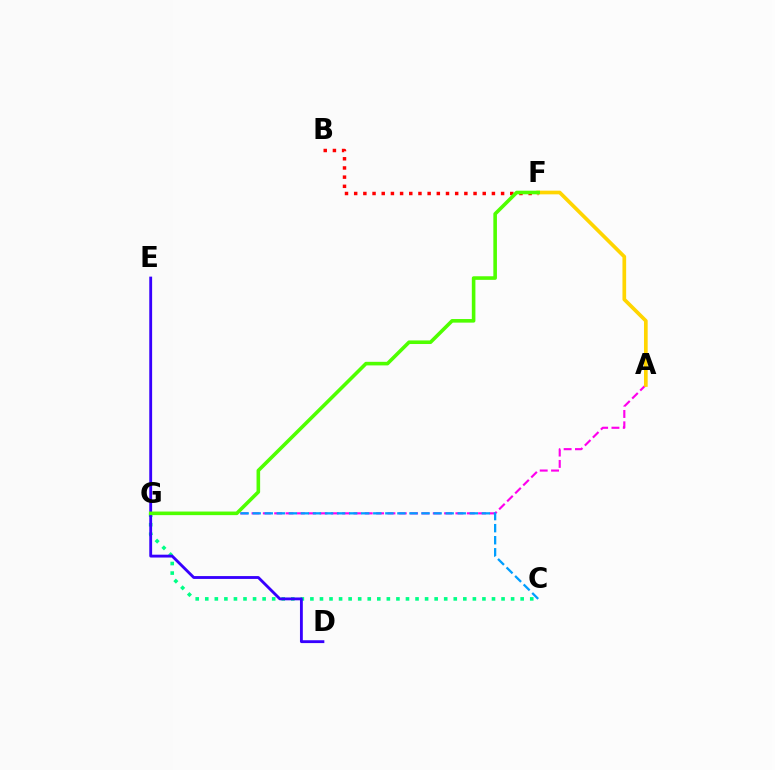{('A', 'G'): [{'color': '#ff00ed', 'line_style': 'dashed', 'thickness': 1.54}], ('C', 'G'): [{'color': '#00ff86', 'line_style': 'dotted', 'thickness': 2.6}, {'color': '#009eff', 'line_style': 'dashed', 'thickness': 1.64}], ('B', 'F'): [{'color': '#ff0000', 'line_style': 'dotted', 'thickness': 2.49}], ('D', 'E'): [{'color': '#3700ff', 'line_style': 'solid', 'thickness': 2.05}], ('A', 'F'): [{'color': '#ffd500', 'line_style': 'solid', 'thickness': 2.65}], ('F', 'G'): [{'color': '#4fff00', 'line_style': 'solid', 'thickness': 2.59}]}